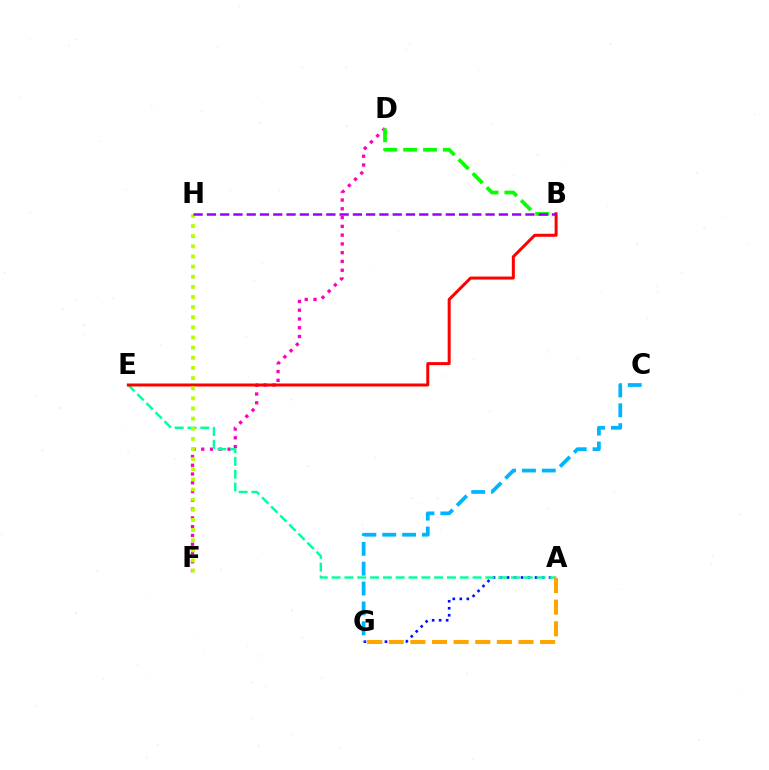{('A', 'G'): [{'color': '#0010ff', 'line_style': 'dotted', 'thickness': 1.9}, {'color': '#ffa500', 'line_style': 'dashed', 'thickness': 2.94}], ('D', 'F'): [{'color': '#ff00bd', 'line_style': 'dotted', 'thickness': 2.38}], ('A', 'E'): [{'color': '#00ff9d', 'line_style': 'dashed', 'thickness': 1.74}], ('C', 'G'): [{'color': '#00b5ff', 'line_style': 'dashed', 'thickness': 2.7}], ('B', 'D'): [{'color': '#08ff00', 'line_style': 'dashed', 'thickness': 2.69}], ('B', 'E'): [{'color': '#ff0000', 'line_style': 'solid', 'thickness': 2.17}], ('F', 'H'): [{'color': '#b3ff00', 'line_style': 'dotted', 'thickness': 2.75}], ('B', 'H'): [{'color': '#9b00ff', 'line_style': 'dashed', 'thickness': 1.8}]}